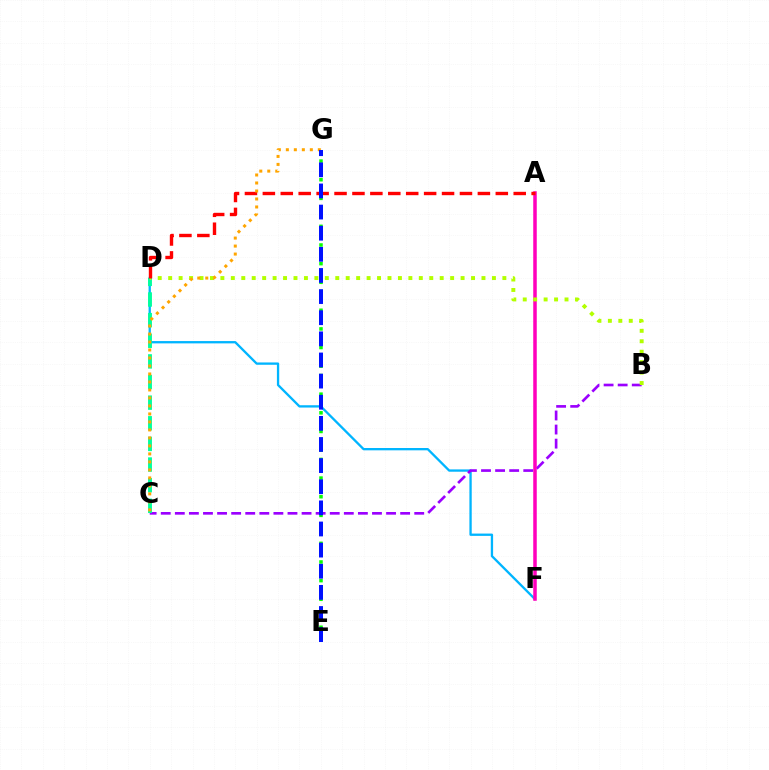{('D', 'F'): [{'color': '#00b5ff', 'line_style': 'solid', 'thickness': 1.67}], ('B', 'C'): [{'color': '#9b00ff', 'line_style': 'dashed', 'thickness': 1.91}], ('E', 'G'): [{'color': '#08ff00', 'line_style': 'dotted', 'thickness': 2.53}, {'color': '#0010ff', 'line_style': 'dashed', 'thickness': 2.87}], ('A', 'F'): [{'color': '#ff00bd', 'line_style': 'solid', 'thickness': 2.53}], ('C', 'D'): [{'color': '#00ff9d', 'line_style': 'dashed', 'thickness': 2.8}], ('B', 'D'): [{'color': '#b3ff00', 'line_style': 'dotted', 'thickness': 2.84}], ('A', 'D'): [{'color': '#ff0000', 'line_style': 'dashed', 'thickness': 2.43}], ('C', 'G'): [{'color': '#ffa500', 'line_style': 'dotted', 'thickness': 2.17}]}